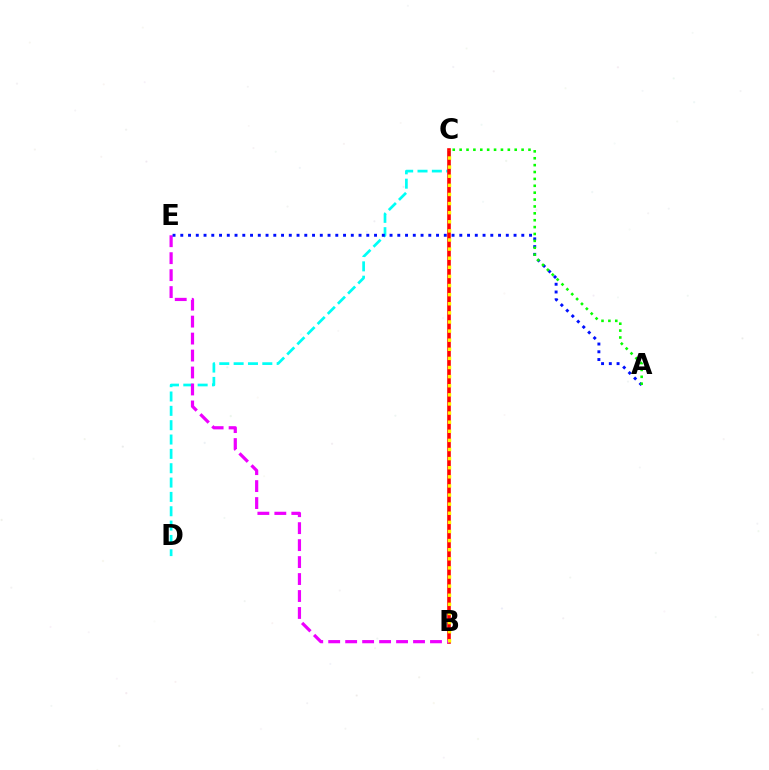{('C', 'D'): [{'color': '#00fff6', 'line_style': 'dashed', 'thickness': 1.95}], ('B', 'C'): [{'color': '#ff0000', 'line_style': 'solid', 'thickness': 2.6}, {'color': '#fcf500', 'line_style': 'dotted', 'thickness': 2.47}], ('B', 'E'): [{'color': '#ee00ff', 'line_style': 'dashed', 'thickness': 2.3}], ('A', 'E'): [{'color': '#0010ff', 'line_style': 'dotted', 'thickness': 2.11}], ('A', 'C'): [{'color': '#08ff00', 'line_style': 'dotted', 'thickness': 1.87}]}